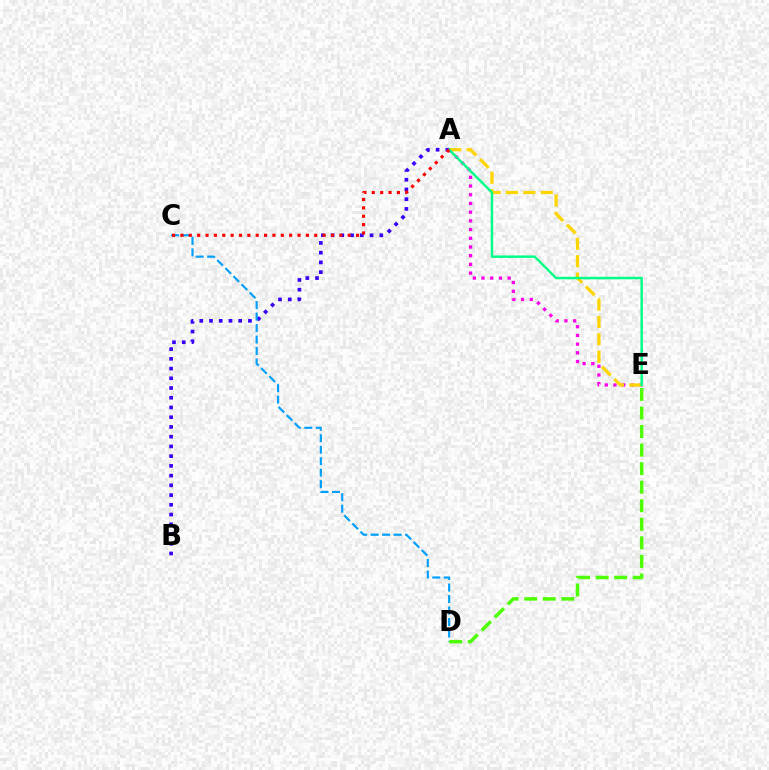{('A', 'E'): [{'color': '#ff00ed', 'line_style': 'dotted', 'thickness': 2.37}, {'color': '#ffd500', 'line_style': 'dashed', 'thickness': 2.36}, {'color': '#00ff86', 'line_style': 'solid', 'thickness': 1.77}], ('A', 'B'): [{'color': '#3700ff', 'line_style': 'dotted', 'thickness': 2.64}], ('C', 'D'): [{'color': '#009eff', 'line_style': 'dashed', 'thickness': 1.56}], ('D', 'E'): [{'color': '#4fff00', 'line_style': 'dashed', 'thickness': 2.52}], ('A', 'C'): [{'color': '#ff0000', 'line_style': 'dotted', 'thickness': 2.27}]}